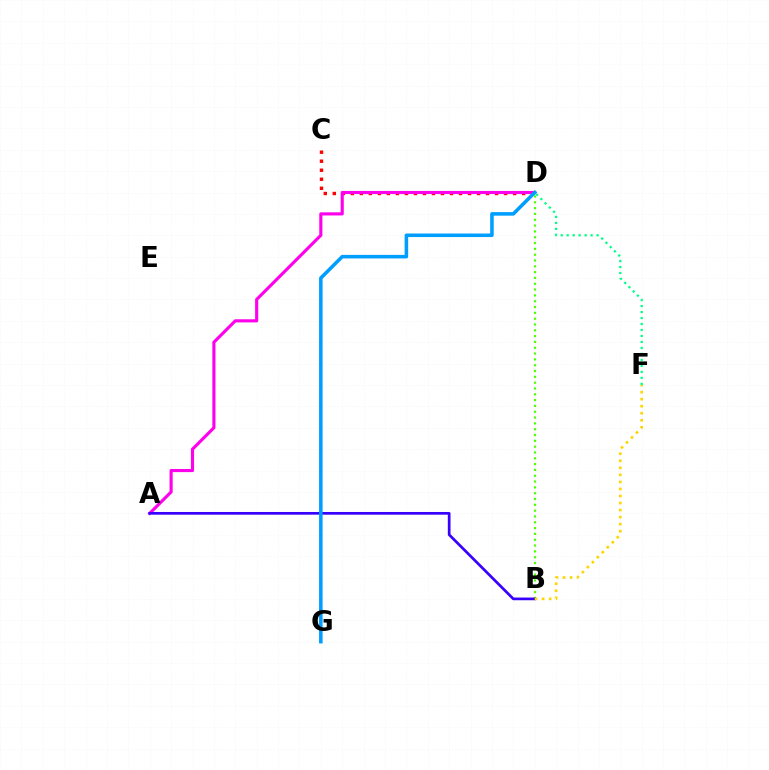{('D', 'F'): [{'color': '#00ff86', 'line_style': 'dotted', 'thickness': 1.63}], ('C', 'D'): [{'color': '#ff0000', 'line_style': 'dotted', 'thickness': 2.45}], ('B', 'D'): [{'color': '#4fff00', 'line_style': 'dotted', 'thickness': 1.58}], ('A', 'D'): [{'color': '#ff00ed', 'line_style': 'solid', 'thickness': 2.25}], ('A', 'B'): [{'color': '#3700ff', 'line_style': 'solid', 'thickness': 1.94}], ('D', 'G'): [{'color': '#009eff', 'line_style': 'solid', 'thickness': 2.55}], ('B', 'F'): [{'color': '#ffd500', 'line_style': 'dotted', 'thickness': 1.91}]}